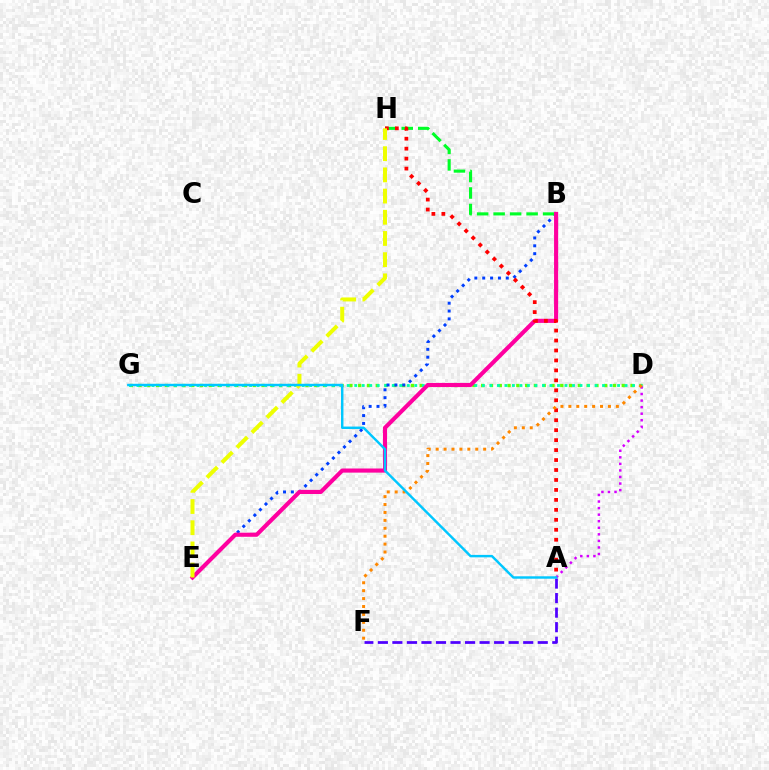{('D', 'G'): [{'color': '#66ff00', 'line_style': 'dotted', 'thickness': 2.39}, {'color': '#00ffaf', 'line_style': 'dotted', 'thickness': 2.04}], ('B', 'E'): [{'color': '#003fff', 'line_style': 'dotted', 'thickness': 2.14}, {'color': '#ff00a0', 'line_style': 'solid', 'thickness': 2.97}], ('A', 'F'): [{'color': '#4f00ff', 'line_style': 'dashed', 'thickness': 1.97}], ('B', 'H'): [{'color': '#00ff27', 'line_style': 'dashed', 'thickness': 2.24}], ('A', 'D'): [{'color': '#d600ff', 'line_style': 'dotted', 'thickness': 1.78}], ('A', 'H'): [{'color': '#ff0000', 'line_style': 'dotted', 'thickness': 2.71}], ('E', 'H'): [{'color': '#eeff00', 'line_style': 'dashed', 'thickness': 2.88}], ('D', 'F'): [{'color': '#ff8800', 'line_style': 'dotted', 'thickness': 2.15}], ('A', 'G'): [{'color': '#00c7ff', 'line_style': 'solid', 'thickness': 1.75}]}